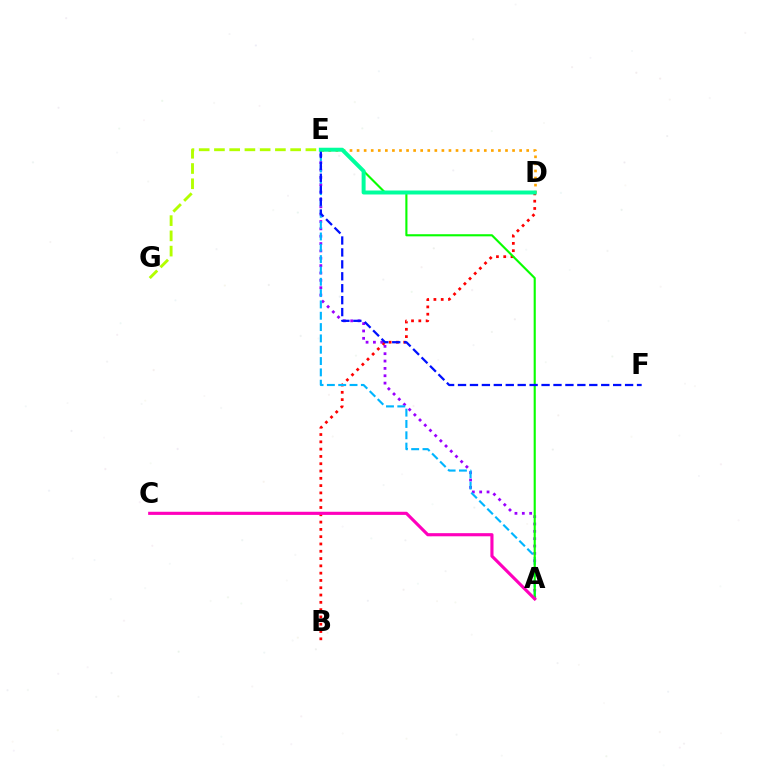{('B', 'D'): [{'color': '#ff0000', 'line_style': 'dotted', 'thickness': 1.98}], ('E', 'G'): [{'color': '#b3ff00', 'line_style': 'dashed', 'thickness': 2.07}], ('A', 'E'): [{'color': '#9b00ff', 'line_style': 'dotted', 'thickness': 2.0}, {'color': '#00b5ff', 'line_style': 'dashed', 'thickness': 1.54}, {'color': '#08ff00', 'line_style': 'solid', 'thickness': 1.53}], ('D', 'E'): [{'color': '#ffa500', 'line_style': 'dotted', 'thickness': 1.92}, {'color': '#00ff9d', 'line_style': 'solid', 'thickness': 2.86}], ('A', 'C'): [{'color': '#ff00bd', 'line_style': 'solid', 'thickness': 2.25}], ('E', 'F'): [{'color': '#0010ff', 'line_style': 'dashed', 'thickness': 1.62}]}